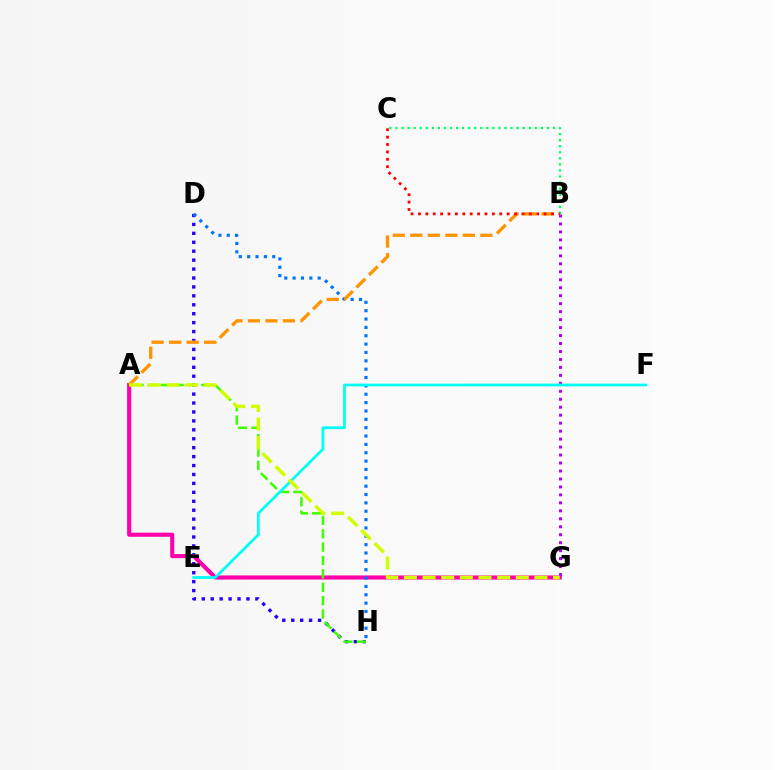{('D', 'H'): [{'color': '#2500ff', 'line_style': 'dotted', 'thickness': 2.43}, {'color': '#0074ff', 'line_style': 'dotted', 'thickness': 2.27}], ('A', 'G'): [{'color': '#ff00ac', 'line_style': 'solid', 'thickness': 2.96}, {'color': '#d1ff00', 'line_style': 'dashed', 'thickness': 2.53}], ('A', 'B'): [{'color': '#ff9400', 'line_style': 'dashed', 'thickness': 2.38}], ('A', 'H'): [{'color': '#3dff00', 'line_style': 'dashed', 'thickness': 1.82}], ('B', 'G'): [{'color': '#b900ff', 'line_style': 'dotted', 'thickness': 2.16}], ('B', 'C'): [{'color': '#00ff5c', 'line_style': 'dotted', 'thickness': 1.65}, {'color': '#ff0000', 'line_style': 'dotted', 'thickness': 2.01}], ('E', 'F'): [{'color': '#00fff6', 'line_style': 'solid', 'thickness': 1.99}]}